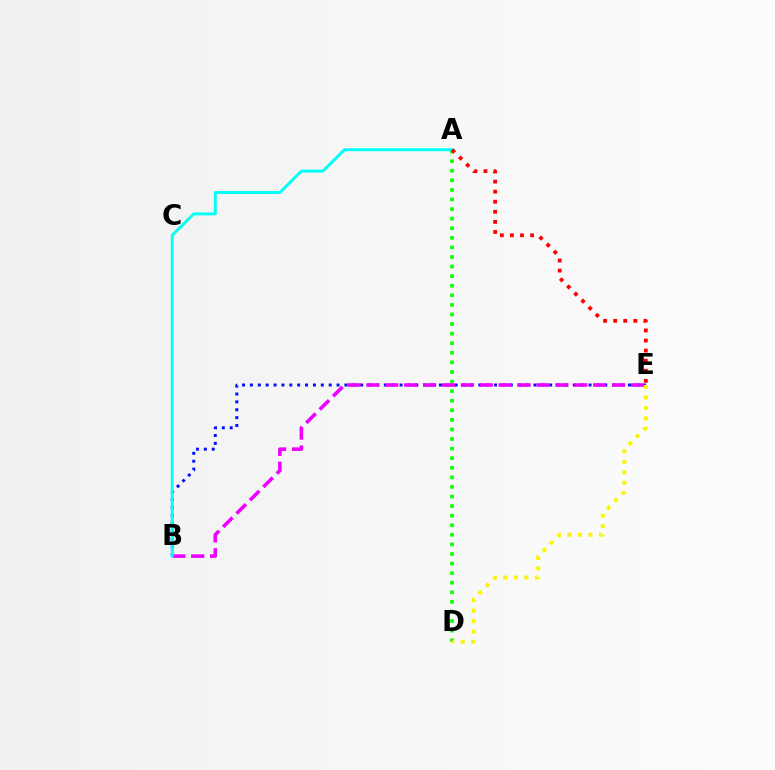{('B', 'E'): [{'color': '#0010ff', 'line_style': 'dotted', 'thickness': 2.14}, {'color': '#ee00ff', 'line_style': 'dashed', 'thickness': 2.57}], ('A', 'D'): [{'color': '#08ff00', 'line_style': 'dotted', 'thickness': 2.6}], ('A', 'B'): [{'color': '#00fff6', 'line_style': 'solid', 'thickness': 2.11}], ('A', 'E'): [{'color': '#ff0000', 'line_style': 'dotted', 'thickness': 2.74}], ('D', 'E'): [{'color': '#fcf500', 'line_style': 'dotted', 'thickness': 2.85}]}